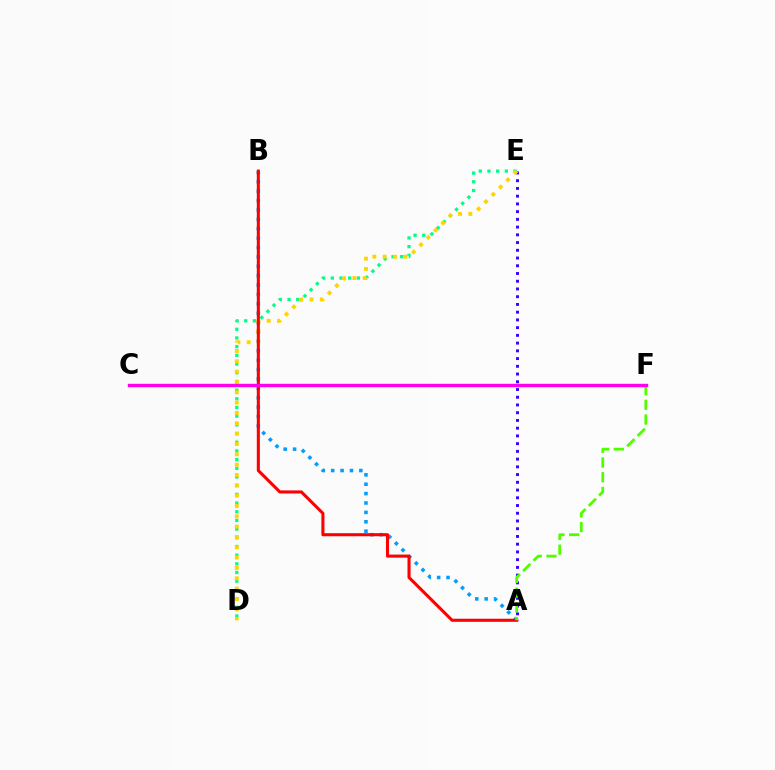{('A', 'B'): [{'color': '#009eff', 'line_style': 'dotted', 'thickness': 2.55}, {'color': '#ff0000', 'line_style': 'solid', 'thickness': 2.21}], ('A', 'E'): [{'color': '#3700ff', 'line_style': 'dotted', 'thickness': 2.1}], ('D', 'E'): [{'color': '#00ff86', 'line_style': 'dotted', 'thickness': 2.36}, {'color': '#ffd500', 'line_style': 'dotted', 'thickness': 2.81}], ('A', 'F'): [{'color': '#4fff00', 'line_style': 'dashed', 'thickness': 2.0}], ('C', 'F'): [{'color': '#ff00ed', 'line_style': 'solid', 'thickness': 2.46}]}